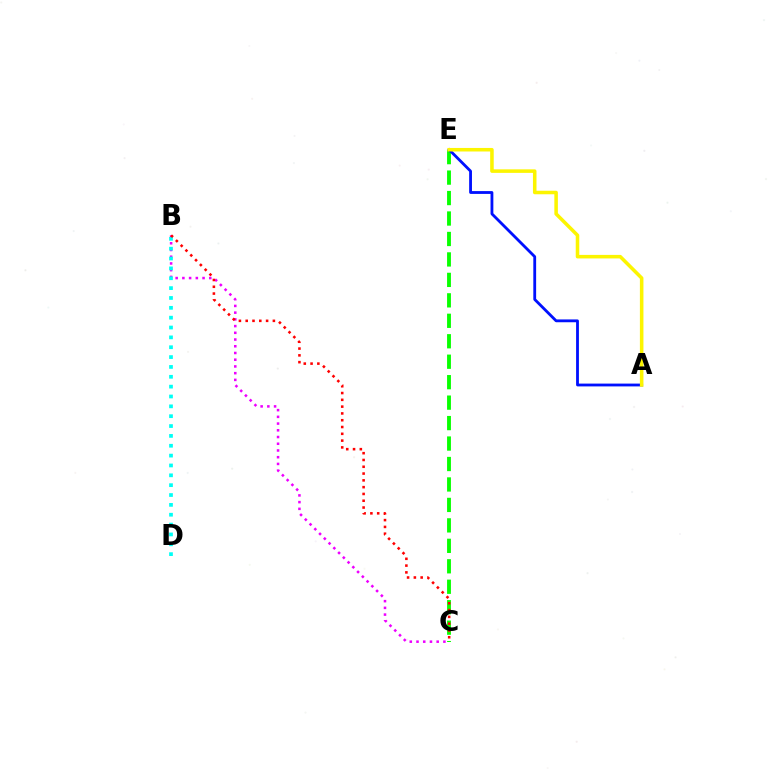{('C', 'E'): [{'color': '#08ff00', 'line_style': 'dashed', 'thickness': 2.78}], ('A', 'E'): [{'color': '#0010ff', 'line_style': 'solid', 'thickness': 2.03}, {'color': '#fcf500', 'line_style': 'solid', 'thickness': 2.55}], ('B', 'C'): [{'color': '#ee00ff', 'line_style': 'dotted', 'thickness': 1.83}, {'color': '#ff0000', 'line_style': 'dotted', 'thickness': 1.85}], ('B', 'D'): [{'color': '#00fff6', 'line_style': 'dotted', 'thickness': 2.68}]}